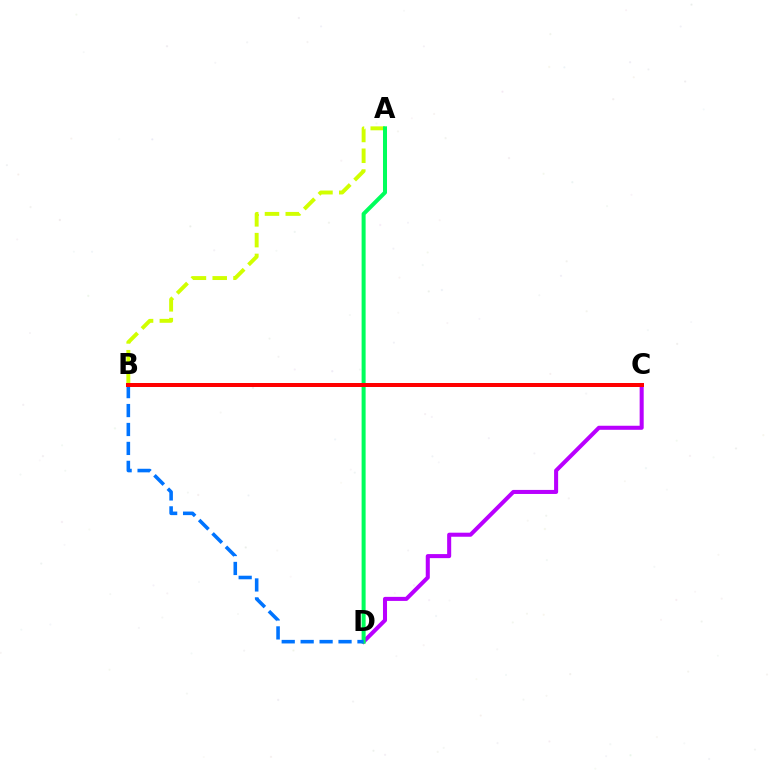{('C', 'D'): [{'color': '#b900ff', 'line_style': 'solid', 'thickness': 2.91}], ('A', 'B'): [{'color': '#d1ff00', 'line_style': 'dashed', 'thickness': 2.82}], ('A', 'D'): [{'color': '#00ff5c', 'line_style': 'solid', 'thickness': 2.89}], ('B', 'D'): [{'color': '#0074ff', 'line_style': 'dashed', 'thickness': 2.57}], ('B', 'C'): [{'color': '#ff0000', 'line_style': 'solid', 'thickness': 2.88}]}